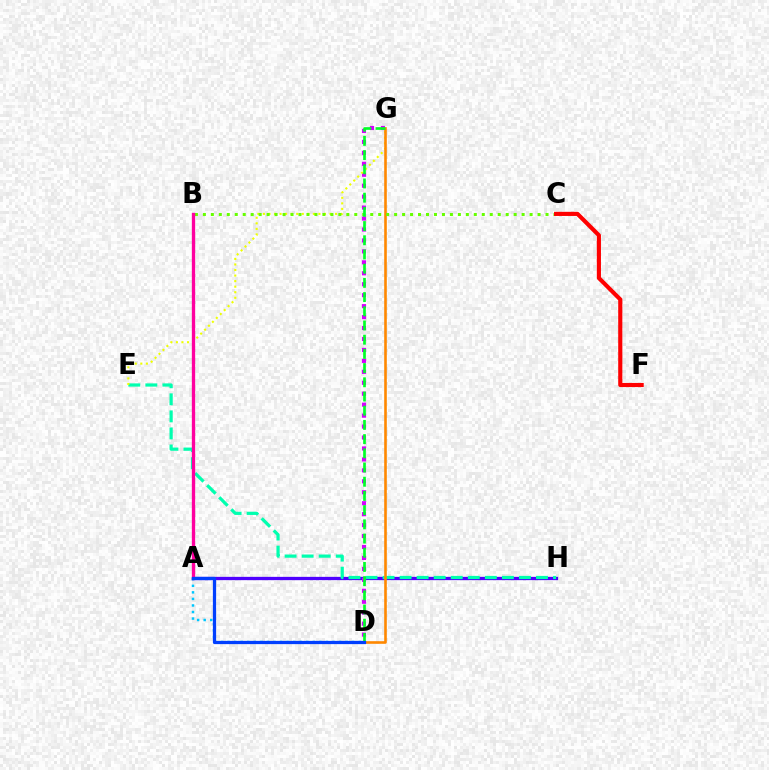{('A', 'H'): [{'color': '#4f00ff', 'line_style': 'solid', 'thickness': 2.37}], ('E', 'H'): [{'color': '#00ffaf', 'line_style': 'dashed', 'thickness': 2.32}], ('D', 'G'): [{'color': '#d600ff', 'line_style': 'dotted', 'thickness': 2.97}, {'color': '#ff8800', 'line_style': 'solid', 'thickness': 1.88}, {'color': '#00ff27', 'line_style': 'dashed', 'thickness': 1.93}], ('E', 'G'): [{'color': '#eeff00', 'line_style': 'dotted', 'thickness': 1.51}], ('A', 'D'): [{'color': '#00c7ff', 'line_style': 'dotted', 'thickness': 1.78}, {'color': '#003fff', 'line_style': 'solid', 'thickness': 2.33}], ('B', 'C'): [{'color': '#66ff00', 'line_style': 'dotted', 'thickness': 2.17}], ('A', 'B'): [{'color': '#ff00a0', 'line_style': 'solid', 'thickness': 2.39}], ('C', 'F'): [{'color': '#ff0000', 'line_style': 'solid', 'thickness': 2.98}]}